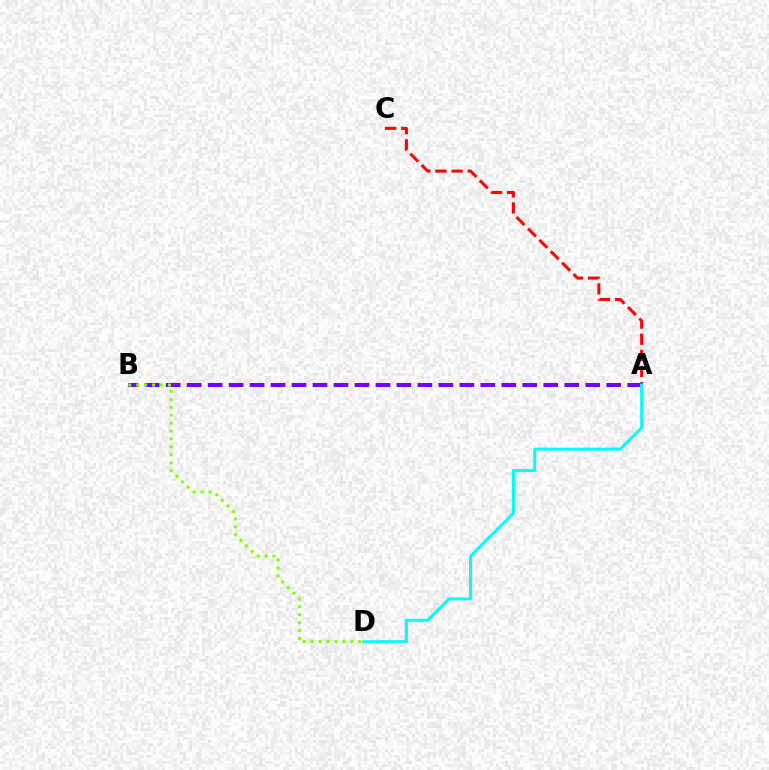{('A', 'C'): [{'color': '#ff0000', 'line_style': 'dashed', 'thickness': 2.19}], ('A', 'B'): [{'color': '#7200ff', 'line_style': 'dashed', 'thickness': 2.85}], ('A', 'D'): [{'color': '#00fff6', 'line_style': 'solid', 'thickness': 2.17}], ('B', 'D'): [{'color': '#84ff00', 'line_style': 'dotted', 'thickness': 2.16}]}